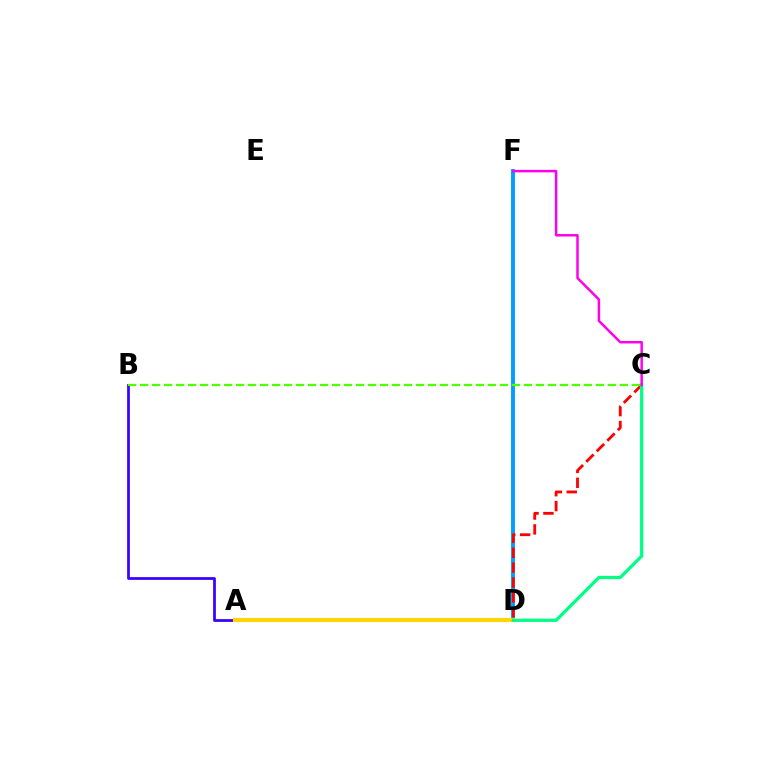{('D', 'F'): [{'color': '#009eff', 'line_style': 'solid', 'thickness': 2.8}], ('A', 'B'): [{'color': '#3700ff', 'line_style': 'solid', 'thickness': 1.97}], ('C', 'D'): [{'color': '#ff0000', 'line_style': 'dashed', 'thickness': 2.02}, {'color': '#00ff86', 'line_style': 'solid', 'thickness': 2.34}], ('A', 'D'): [{'color': '#ffd500', 'line_style': 'solid', 'thickness': 2.98}], ('B', 'C'): [{'color': '#4fff00', 'line_style': 'dashed', 'thickness': 1.63}], ('C', 'F'): [{'color': '#ff00ed', 'line_style': 'solid', 'thickness': 1.79}]}